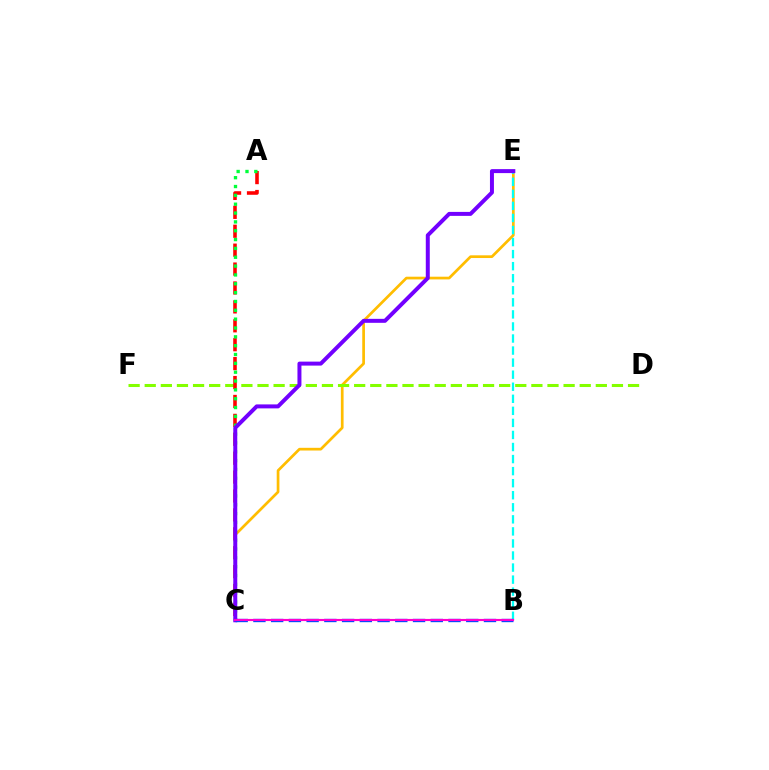{('C', 'E'): [{'color': '#ffbd00', 'line_style': 'solid', 'thickness': 1.95}, {'color': '#7200ff', 'line_style': 'solid', 'thickness': 2.86}], ('B', 'E'): [{'color': '#00fff6', 'line_style': 'dashed', 'thickness': 1.64}], ('D', 'F'): [{'color': '#84ff00', 'line_style': 'dashed', 'thickness': 2.19}], ('A', 'C'): [{'color': '#ff0000', 'line_style': 'dashed', 'thickness': 2.57}, {'color': '#00ff39', 'line_style': 'dotted', 'thickness': 2.4}], ('B', 'C'): [{'color': '#004bff', 'line_style': 'dashed', 'thickness': 2.41}, {'color': '#ff00cf', 'line_style': 'solid', 'thickness': 1.54}]}